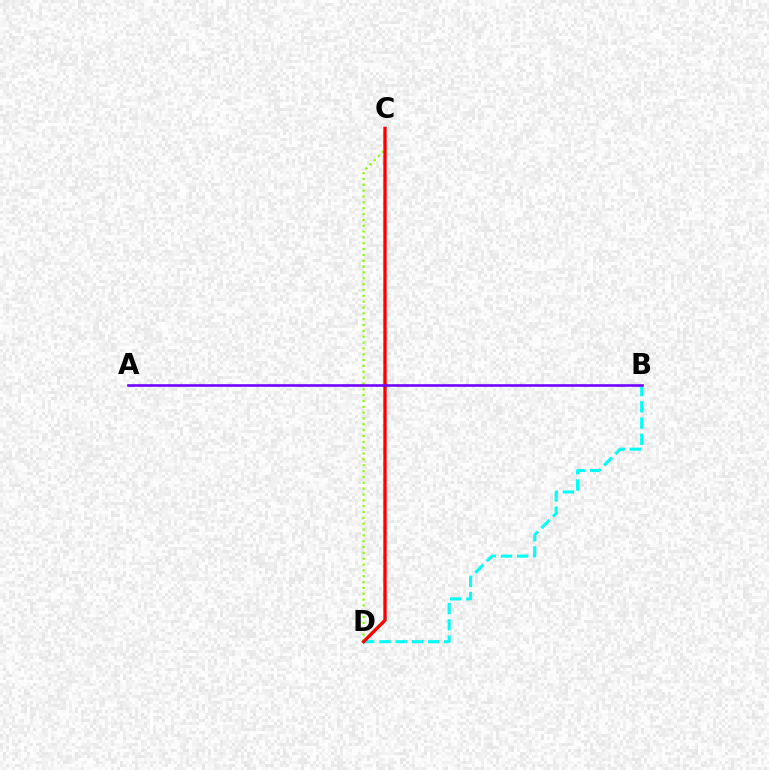{('C', 'D'): [{'color': '#84ff00', 'line_style': 'dotted', 'thickness': 1.59}, {'color': '#ff0000', 'line_style': 'solid', 'thickness': 2.42}], ('B', 'D'): [{'color': '#00fff6', 'line_style': 'dashed', 'thickness': 2.2}], ('A', 'B'): [{'color': '#7200ff', 'line_style': 'solid', 'thickness': 1.87}]}